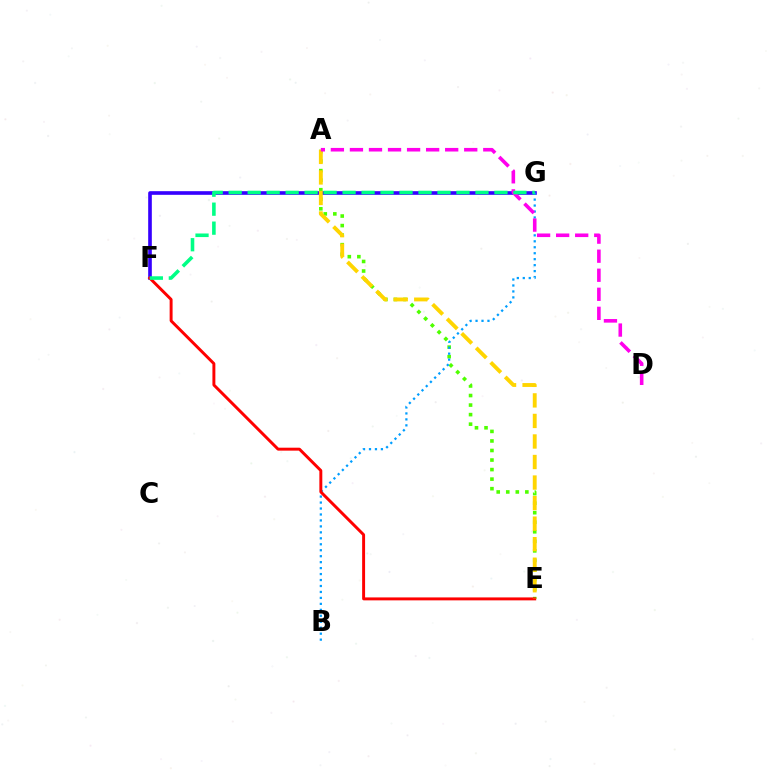{('A', 'E'): [{'color': '#4fff00', 'line_style': 'dotted', 'thickness': 2.59}, {'color': '#ffd500', 'line_style': 'dashed', 'thickness': 2.79}], ('F', 'G'): [{'color': '#3700ff', 'line_style': 'solid', 'thickness': 2.62}, {'color': '#00ff86', 'line_style': 'dashed', 'thickness': 2.58}], ('B', 'G'): [{'color': '#009eff', 'line_style': 'dotted', 'thickness': 1.62}], ('E', 'F'): [{'color': '#ff0000', 'line_style': 'solid', 'thickness': 2.12}], ('A', 'D'): [{'color': '#ff00ed', 'line_style': 'dashed', 'thickness': 2.59}]}